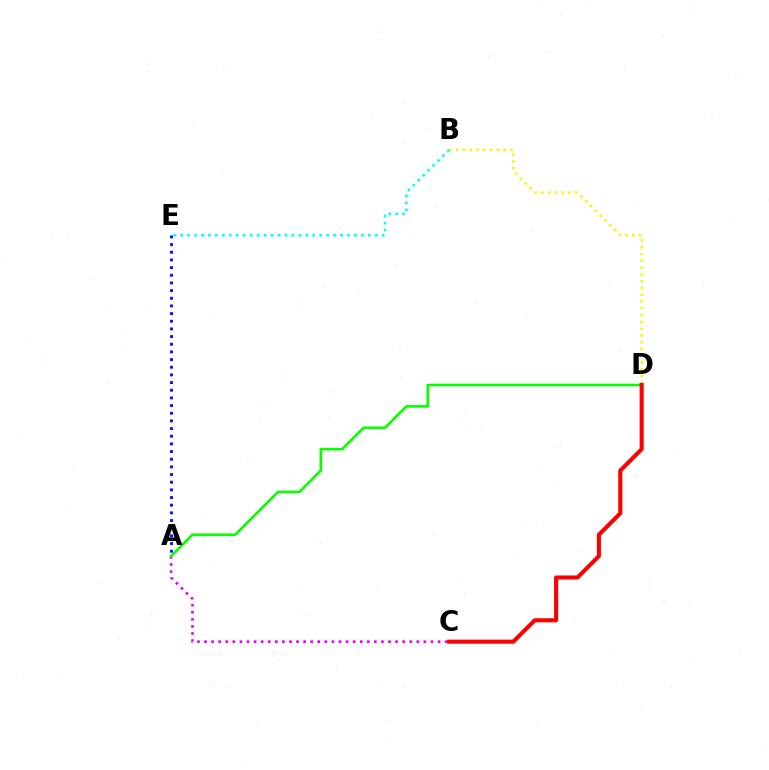{('A', 'C'): [{'color': '#ee00ff', 'line_style': 'dotted', 'thickness': 1.92}], ('A', 'D'): [{'color': '#08ff00', 'line_style': 'solid', 'thickness': 1.9}], ('B', 'D'): [{'color': '#fcf500', 'line_style': 'dotted', 'thickness': 1.84}], ('A', 'E'): [{'color': '#0010ff', 'line_style': 'dotted', 'thickness': 2.08}], ('C', 'D'): [{'color': '#ff0000', 'line_style': 'solid', 'thickness': 2.94}], ('B', 'E'): [{'color': '#00fff6', 'line_style': 'dotted', 'thickness': 1.89}]}